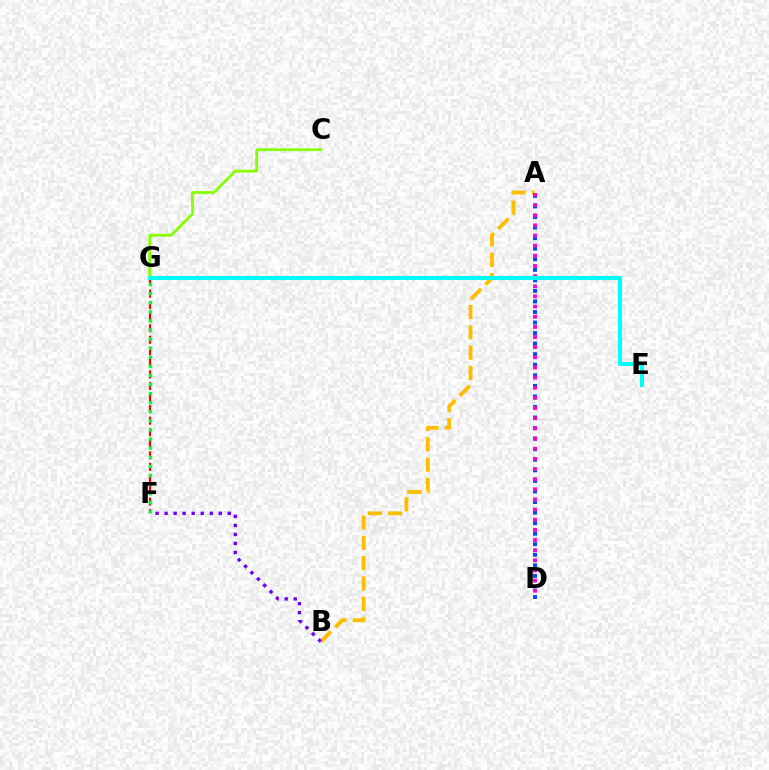{('A', 'D'): [{'color': '#004bff', 'line_style': 'dotted', 'thickness': 2.87}, {'color': '#ff00cf', 'line_style': 'dotted', 'thickness': 2.76}], ('C', 'G'): [{'color': '#84ff00', 'line_style': 'solid', 'thickness': 2.01}], ('A', 'B'): [{'color': '#ffbd00', 'line_style': 'dashed', 'thickness': 2.76}], ('B', 'F'): [{'color': '#7200ff', 'line_style': 'dotted', 'thickness': 2.45}], ('F', 'G'): [{'color': '#ff0000', 'line_style': 'dashed', 'thickness': 1.57}, {'color': '#00ff39', 'line_style': 'dotted', 'thickness': 2.47}], ('E', 'G'): [{'color': '#00fff6', 'line_style': 'solid', 'thickness': 2.94}]}